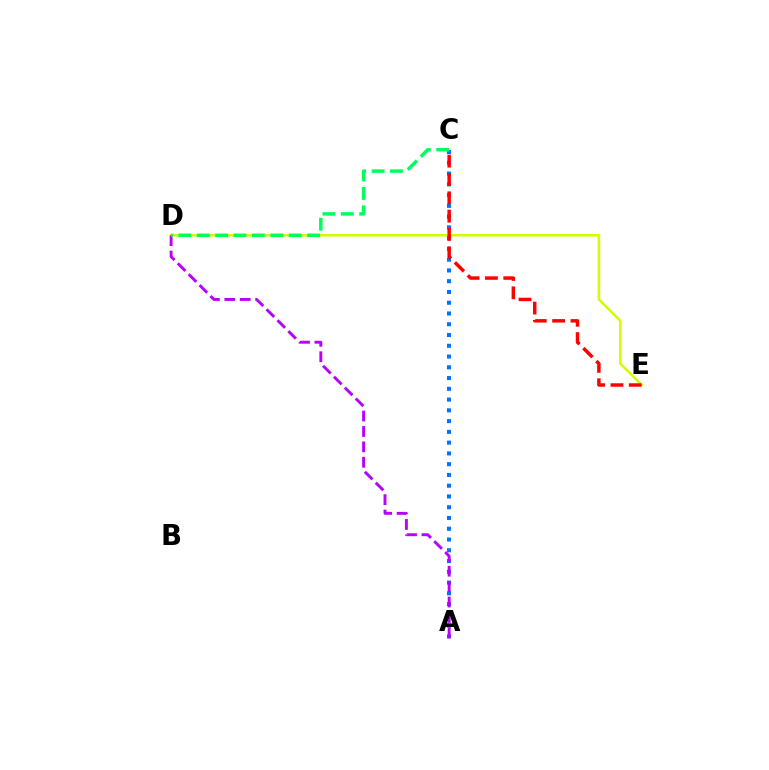{('D', 'E'): [{'color': '#d1ff00', 'line_style': 'solid', 'thickness': 1.84}], ('A', 'C'): [{'color': '#0074ff', 'line_style': 'dotted', 'thickness': 2.92}], ('A', 'D'): [{'color': '#b900ff', 'line_style': 'dashed', 'thickness': 2.09}], ('C', 'D'): [{'color': '#00ff5c', 'line_style': 'dashed', 'thickness': 2.5}], ('C', 'E'): [{'color': '#ff0000', 'line_style': 'dashed', 'thickness': 2.49}]}